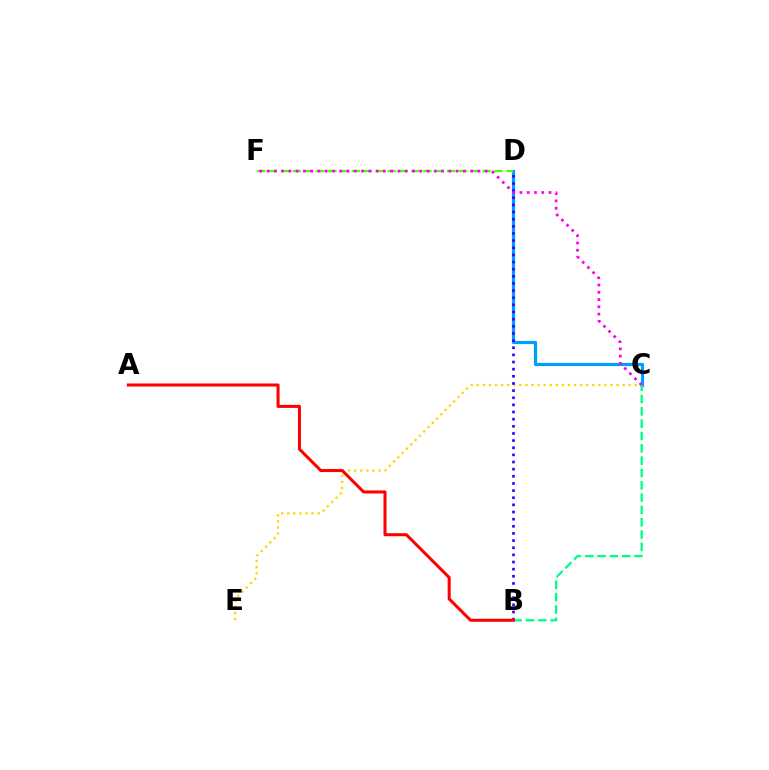{('C', 'E'): [{'color': '#ffd500', 'line_style': 'dotted', 'thickness': 1.65}], ('C', 'D'): [{'color': '#009eff', 'line_style': 'solid', 'thickness': 2.3}], ('B', 'D'): [{'color': '#3700ff', 'line_style': 'dotted', 'thickness': 1.94}], ('B', 'C'): [{'color': '#00ff86', 'line_style': 'dashed', 'thickness': 1.67}], ('D', 'F'): [{'color': '#4fff00', 'line_style': 'dashed', 'thickness': 1.61}], ('A', 'B'): [{'color': '#ff0000', 'line_style': 'solid', 'thickness': 2.19}], ('C', 'F'): [{'color': '#ff00ed', 'line_style': 'dotted', 'thickness': 1.98}]}